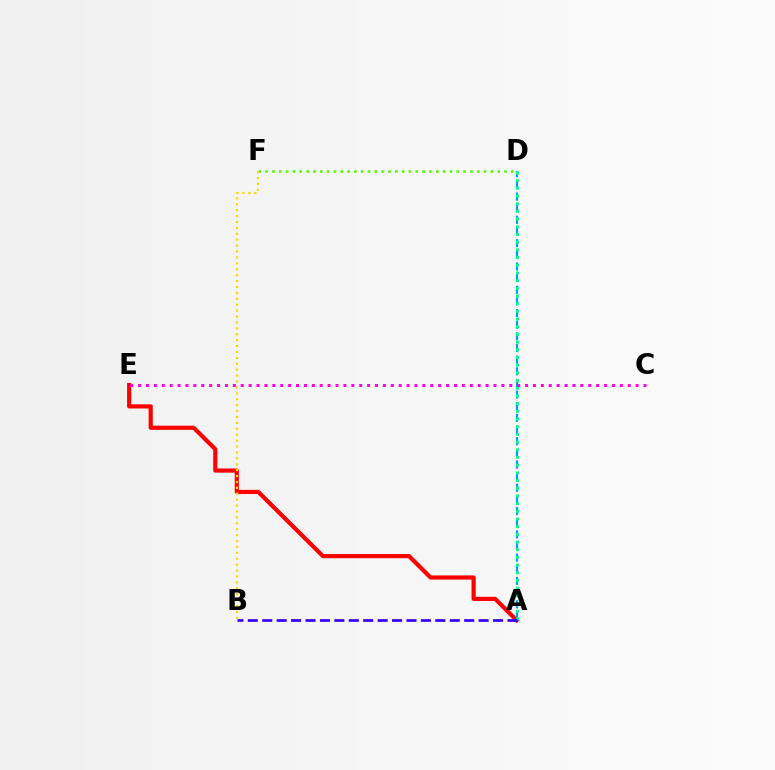{('A', 'E'): [{'color': '#ff0000', 'line_style': 'solid', 'thickness': 3.0}], ('D', 'F'): [{'color': '#4fff00', 'line_style': 'dotted', 'thickness': 1.85}], ('A', 'D'): [{'color': '#009eff', 'line_style': 'dashed', 'thickness': 1.58}, {'color': '#00ff86', 'line_style': 'dotted', 'thickness': 2.09}], ('B', 'F'): [{'color': '#ffd500', 'line_style': 'dotted', 'thickness': 1.61}], ('C', 'E'): [{'color': '#ff00ed', 'line_style': 'dotted', 'thickness': 2.15}], ('A', 'B'): [{'color': '#3700ff', 'line_style': 'dashed', 'thickness': 1.96}]}